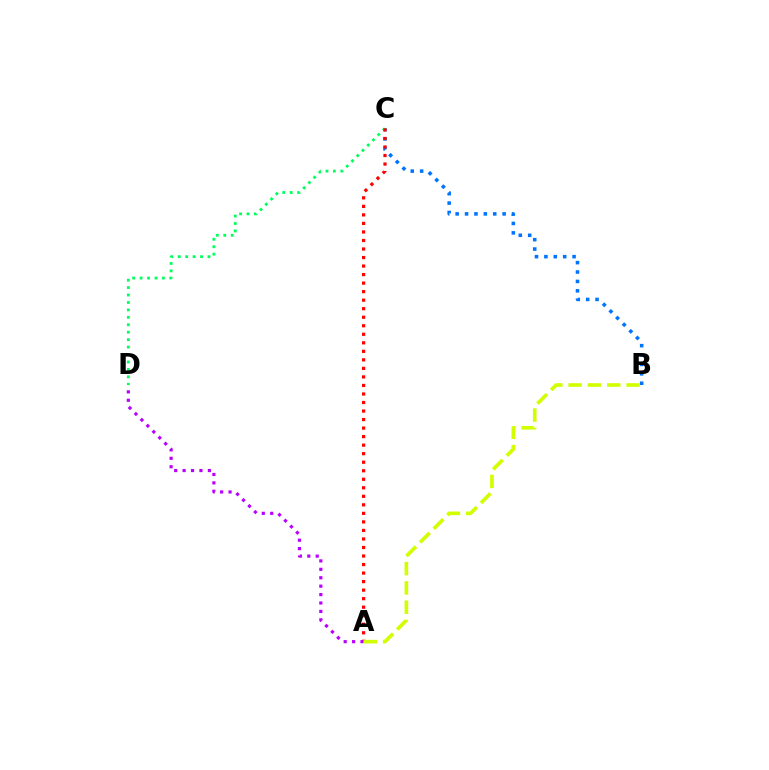{('B', 'C'): [{'color': '#0074ff', 'line_style': 'dotted', 'thickness': 2.55}], ('C', 'D'): [{'color': '#00ff5c', 'line_style': 'dotted', 'thickness': 2.02}], ('A', 'C'): [{'color': '#ff0000', 'line_style': 'dotted', 'thickness': 2.32}], ('A', 'D'): [{'color': '#b900ff', 'line_style': 'dotted', 'thickness': 2.29}], ('A', 'B'): [{'color': '#d1ff00', 'line_style': 'dashed', 'thickness': 2.62}]}